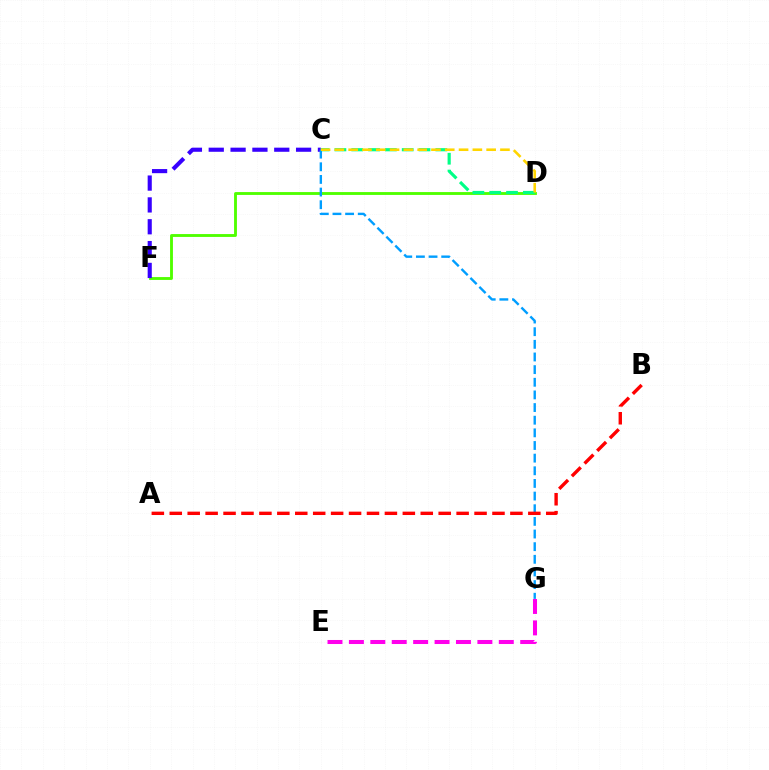{('D', 'F'): [{'color': '#4fff00', 'line_style': 'solid', 'thickness': 2.06}], ('C', 'F'): [{'color': '#3700ff', 'line_style': 'dashed', 'thickness': 2.97}], ('C', 'D'): [{'color': '#00ff86', 'line_style': 'dashed', 'thickness': 2.29}, {'color': '#ffd500', 'line_style': 'dashed', 'thickness': 1.87}], ('C', 'G'): [{'color': '#009eff', 'line_style': 'dashed', 'thickness': 1.72}], ('A', 'B'): [{'color': '#ff0000', 'line_style': 'dashed', 'thickness': 2.44}], ('E', 'G'): [{'color': '#ff00ed', 'line_style': 'dashed', 'thickness': 2.91}]}